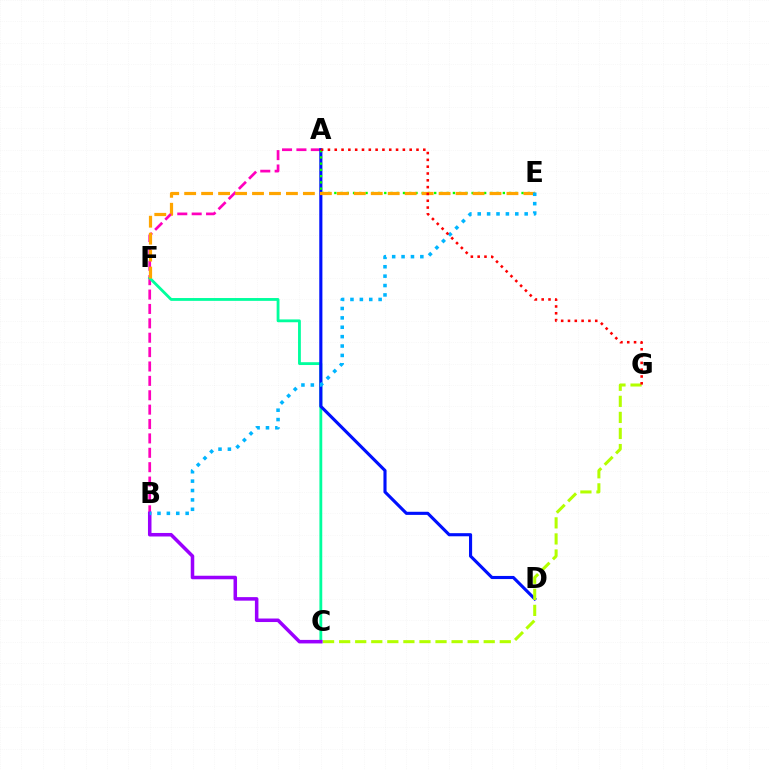{('A', 'B'): [{'color': '#ff00bd', 'line_style': 'dashed', 'thickness': 1.95}], ('C', 'F'): [{'color': '#00ff9d', 'line_style': 'solid', 'thickness': 2.03}], ('A', 'D'): [{'color': '#0010ff', 'line_style': 'solid', 'thickness': 2.25}], ('A', 'E'): [{'color': '#08ff00', 'line_style': 'dotted', 'thickness': 1.7}], ('E', 'F'): [{'color': '#ffa500', 'line_style': 'dashed', 'thickness': 2.3}], ('B', 'C'): [{'color': '#9b00ff', 'line_style': 'solid', 'thickness': 2.54}], ('B', 'E'): [{'color': '#00b5ff', 'line_style': 'dotted', 'thickness': 2.55}], ('C', 'G'): [{'color': '#b3ff00', 'line_style': 'dashed', 'thickness': 2.18}], ('A', 'G'): [{'color': '#ff0000', 'line_style': 'dotted', 'thickness': 1.85}]}